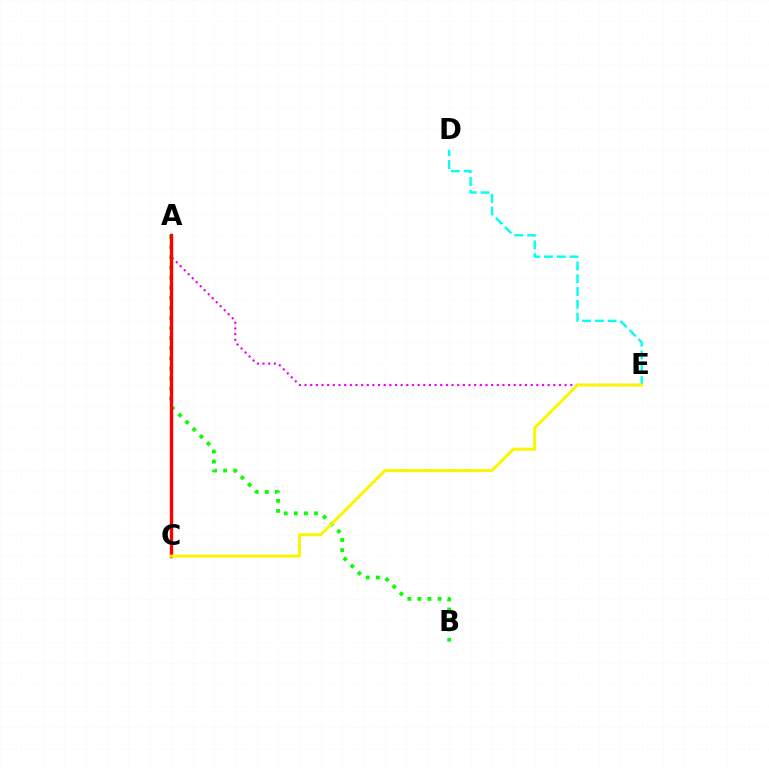{('D', 'E'): [{'color': '#00fff6', 'line_style': 'dashed', 'thickness': 1.74}], ('A', 'C'): [{'color': '#0010ff', 'line_style': 'dotted', 'thickness': 2.07}, {'color': '#ff0000', 'line_style': 'solid', 'thickness': 2.43}], ('A', 'B'): [{'color': '#08ff00', 'line_style': 'dotted', 'thickness': 2.74}], ('A', 'E'): [{'color': '#ee00ff', 'line_style': 'dotted', 'thickness': 1.54}], ('C', 'E'): [{'color': '#fcf500', 'line_style': 'solid', 'thickness': 2.15}]}